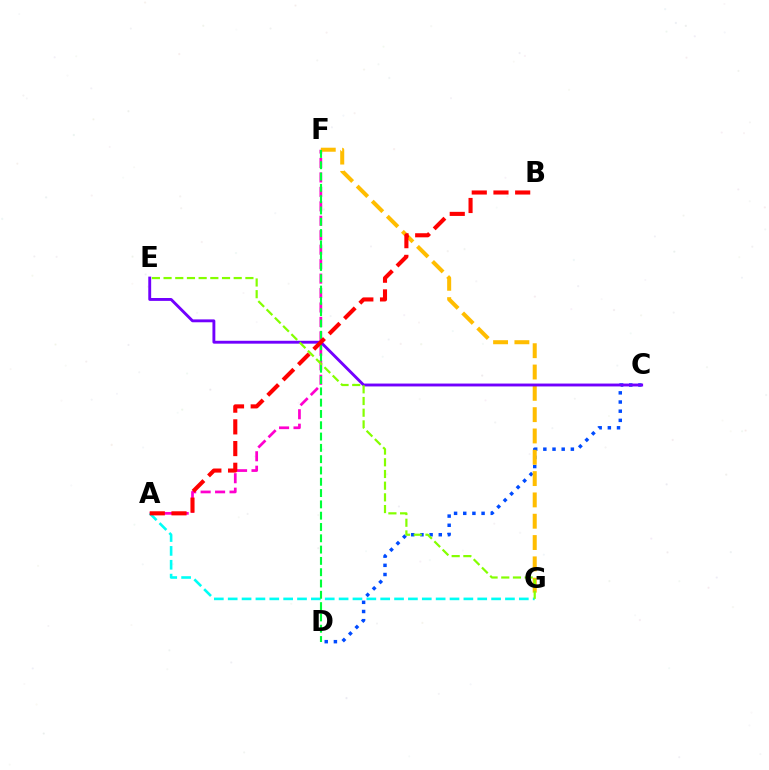{('A', 'F'): [{'color': '#ff00cf', 'line_style': 'dashed', 'thickness': 1.96}], ('A', 'G'): [{'color': '#00fff6', 'line_style': 'dashed', 'thickness': 1.88}], ('C', 'D'): [{'color': '#004bff', 'line_style': 'dotted', 'thickness': 2.49}], ('F', 'G'): [{'color': '#ffbd00', 'line_style': 'dashed', 'thickness': 2.9}], ('D', 'F'): [{'color': '#00ff39', 'line_style': 'dashed', 'thickness': 1.54}], ('C', 'E'): [{'color': '#7200ff', 'line_style': 'solid', 'thickness': 2.07}], ('E', 'G'): [{'color': '#84ff00', 'line_style': 'dashed', 'thickness': 1.59}], ('A', 'B'): [{'color': '#ff0000', 'line_style': 'dashed', 'thickness': 2.95}]}